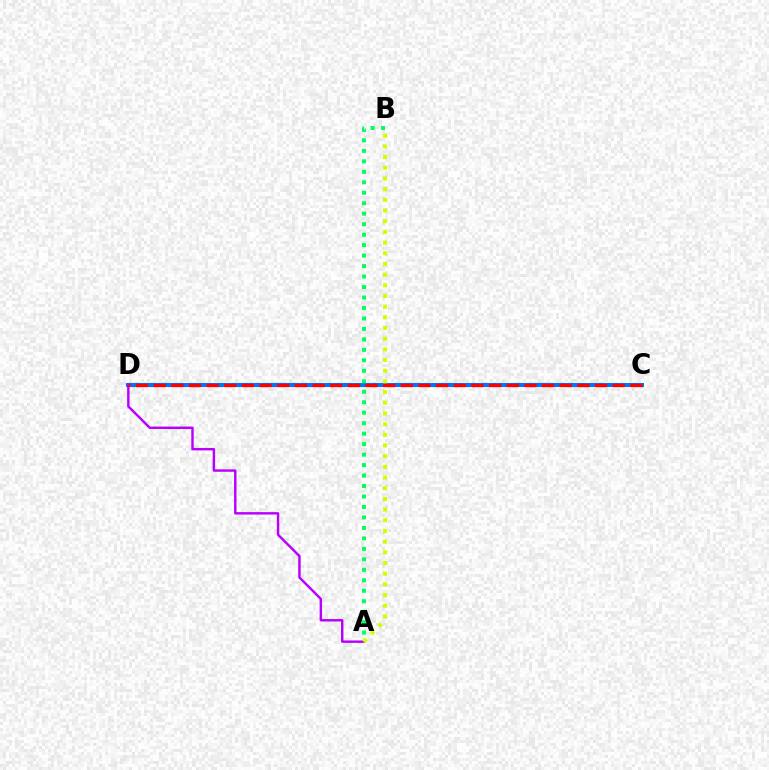{('C', 'D'): [{'color': '#0074ff', 'line_style': 'solid', 'thickness': 2.91}, {'color': '#ff0000', 'line_style': 'dashed', 'thickness': 2.4}], ('A', 'B'): [{'color': '#00ff5c', 'line_style': 'dotted', 'thickness': 2.85}, {'color': '#d1ff00', 'line_style': 'dotted', 'thickness': 2.9}], ('A', 'D'): [{'color': '#b900ff', 'line_style': 'solid', 'thickness': 1.75}]}